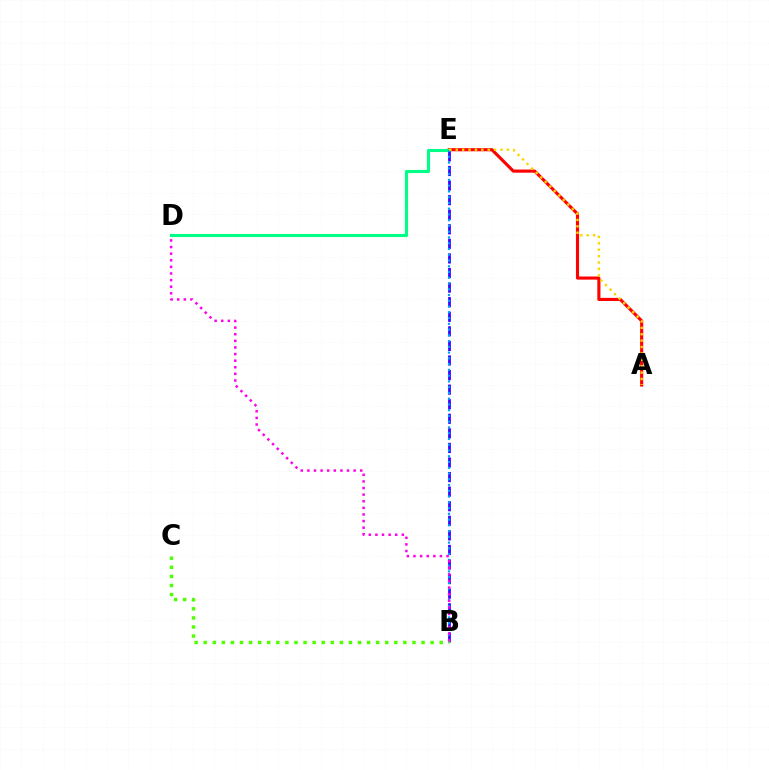{('A', 'E'): [{'color': '#ff0000', 'line_style': 'solid', 'thickness': 2.25}, {'color': '#ffd500', 'line_style': 'dotted', 'thickness': 1.74}], ('D', 'E'): [{'color': '#00ff86', 'line_style': 'solid', 'thickness': 2.22}], ('B', 'E'): [{'color': '#3700ff', 'line_style': 'dashed', 'thickness': 1.98}, {'color': '#009eff', 'line_style': 'dotted', 'thickness': 1.56}], ('B', 'D'): [{'color': '#ff00ed', 'line_style': 'dotted', 'thickness': 1.8}], ('B', 'C'): [{'color': '#4fff00', 'line_style': 'dotted', 'thickness': 2.47}]}